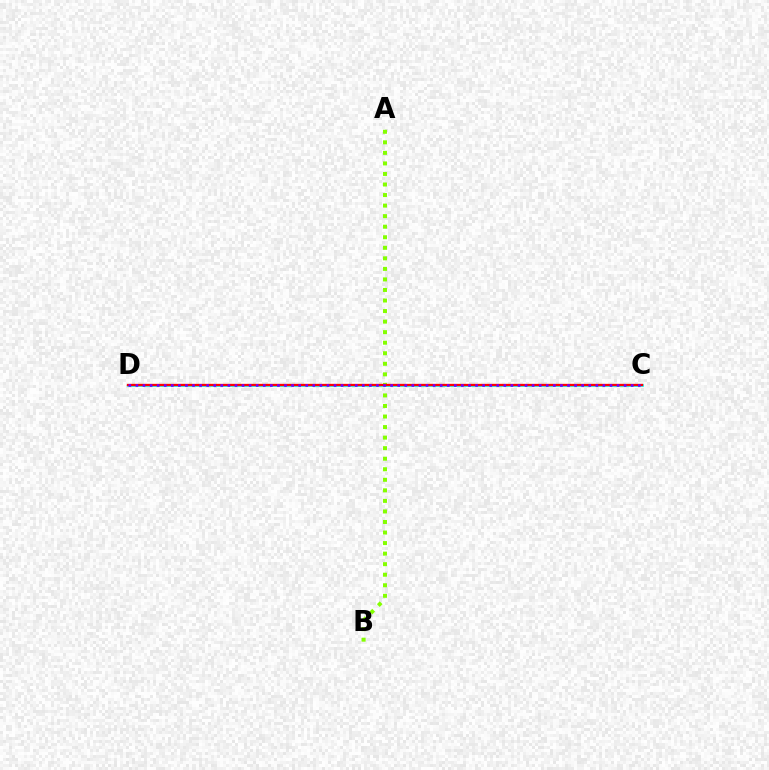{('A', 'B'): [{'color': '#84ff00', 'line_style': 'dotted', 'thickness': 2.87}], ('C', 'D'): [{'color': '#00fff6', 'line_style': 'solid', 'thickness': 1.95}, {'color': '#ff0000', 'line_style': 'solid', 'thickness': 1.68}, {'color': '#7200ff', 'line_style': 'dotted', 'thickness': 1.92}]}